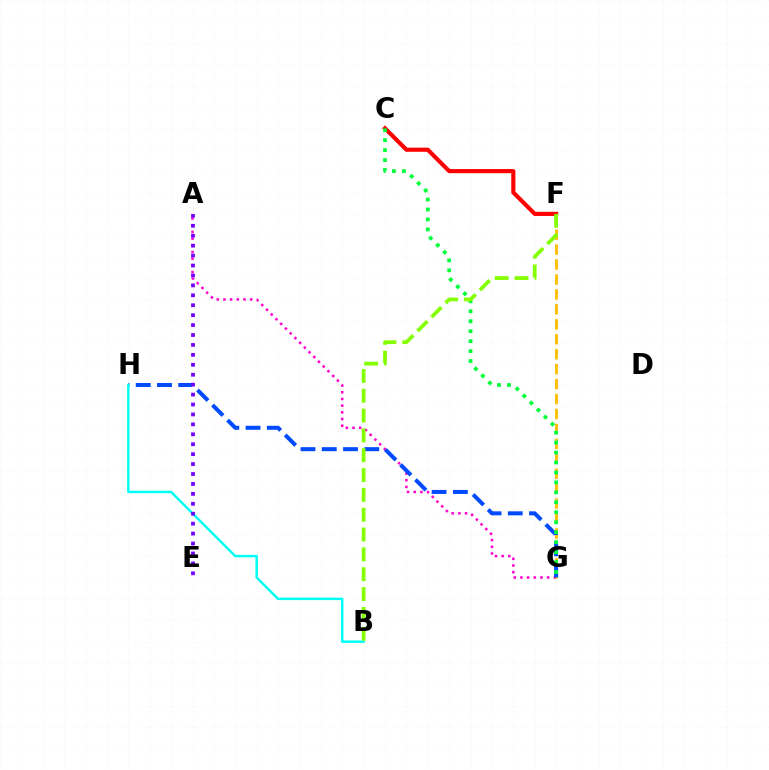{('A', 'G'): [{'color': '#ff00cf', 'line_style': 'dotted', 'thickness': 1.82}], ('F', 'G'): [{'color': '#ffbd00', 'line_style': 'dashed', 'thickness': 2.03}], ('G', 'H'): [{'color': '#004bff', 'line_style': 'dashed', 'thickness': 2.89}], ('B', 'H'): [{'color': '#00fff6', 'line_style': 'solid', 'thickness': 1.78}], ('C', 'F'): [{'color': '#ff0000', 'line_style': 'solid', 'thickness': 2.97}], ('A', 'E'): [{'color': '#7200ff', 'line_style': 'dotted', 'thickness': 2.7}], ('C', 'G'): [{'color': '#00ff39', 'line_style': 'dotted', 'thickness': 2.71}], ('B', 'F'): [{'color': '#84ff00', 'line_style': 'dashed', 'thickness': 2.69}]}